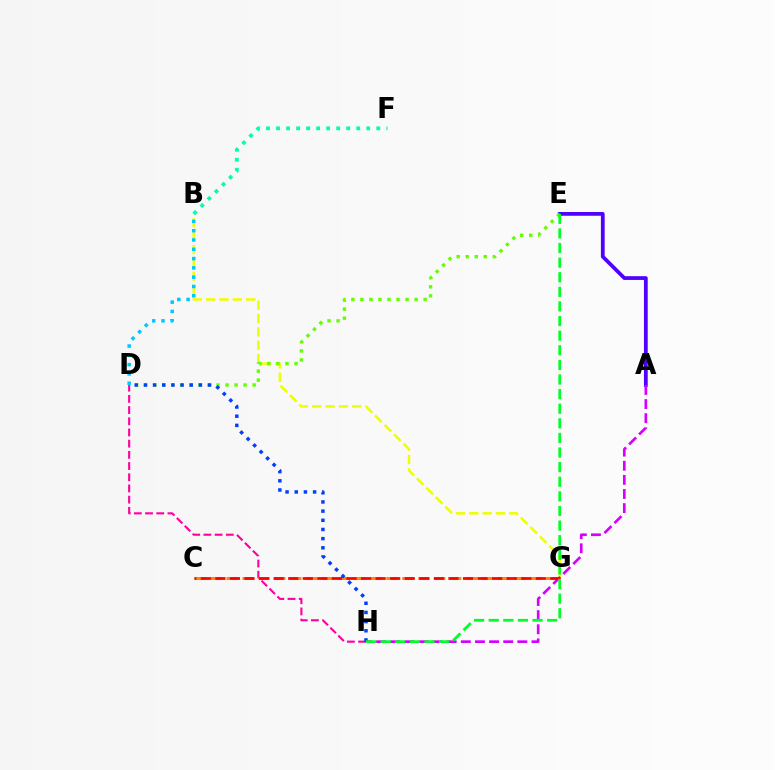{('A', 'E'): [{'color': '#4f00ff', 'line_style': 'solid', 'thickness': 2.7}], ('B', 'G'): [{'color': '#eeff00', 'line_style': 'dashed', 'thickness': 1.82}], ('B', 'D'): [{'color': '#00c7ff', 'line_style': 'dotted', 'thickness': 2.53}], ('D', 'H'): [{'color': '#ff00a0', 'line_style': 'dashed', 'thickness': 1.52}, {'color': '#003fff', 'line_style': 'dotted', 'thickness': 2.49}], ('C', 'G'): [{'color': '#ff8800', 'line_style': 'dashed', 'thickness': 2.17}, {'color': '#ff0000', 'line_style': 'dashed', 'thickness': 1.98}], ('B', 'F'): [{'color': '#00ffaf', 'line_style': 'dotted', 'thickness': 2.72}], ('D', 'E'): [{'color': '#66ff00', 'line_style': 'dotted', 'thickness': 2.46}], ('A', 'H'): [{'color': '#d600ff', 'line_style': 'dashed', 'thickness': 1.92}], ('E', 'H'): [{'color': '#00ff27', 'line_style': 'dashed', 'thickness': 1.98}]}